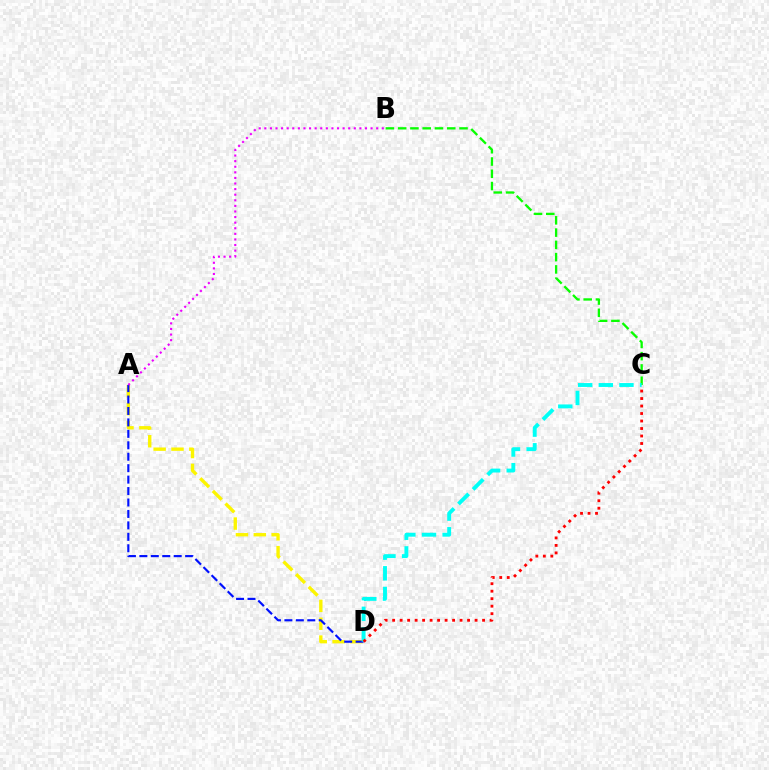{('A', 'D'): [{'color': '#fcf500', 'line_style': 'dashed', 'thickness': 2.43}, {'color': '#0010ff', 'line_style': 'dashed', 'thickness': 1.55}], ('B', 'C'): [{'color': '#08ff00', 'line_style': 'dashed', 'thickness': 1.67}], ('C', 'D'): [{'color': '#00fff6', 'line_style': 'dashed', 'thickness': 2.8}, {'color': '#ff0000', 'line_style': 'dotted', 'thickness': 2.04}], ('A', 'B'): [{'color': '#ee00ff', 'line_style': 'dotted', 'thickness': 1.52}]}